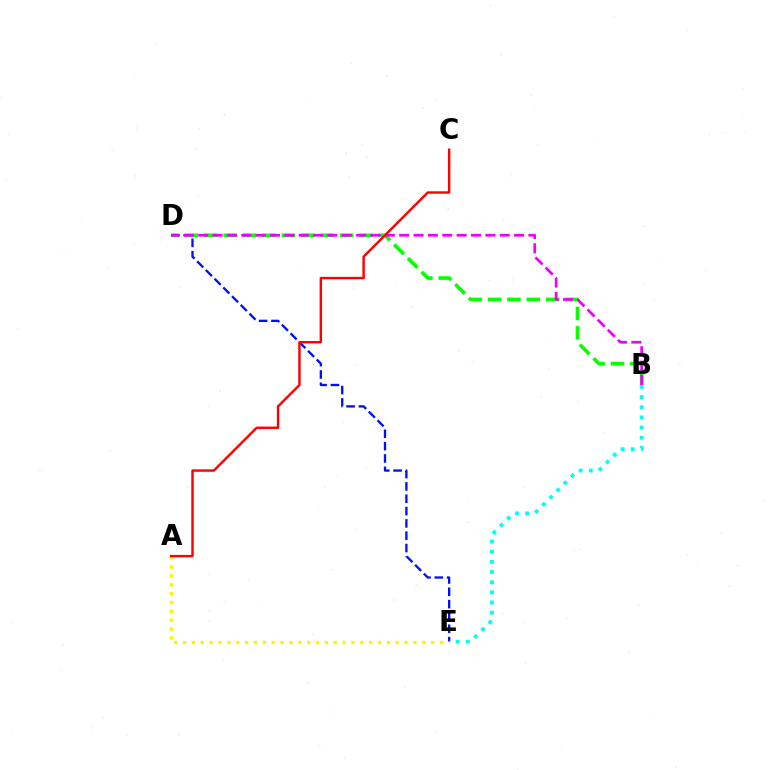{('D', 'E'): [{'color': '#0010ff', 'line_style': 'dashed', 'thickness': 1.68}], ('B', 'D'): [{'color': '#08ff00', 'line_style': 'dashed', 'thickness': 2.64}, {'color': '#ee00ff', 'line_style': 'dashed', 'thickness': 1.95}], ('B', 'E'): [{'color': '#00fff6', 'line_style': 'dotted', 'thickness': 2.76}], ('A', 'E'): [{'color': '#fcf500', 'line_style': 'dotted', 'thickness': 2.41}], ('A', 'C'): [{'color': '#ff0000', 'line_style': 'solid', 'thickness': 1.74}]}